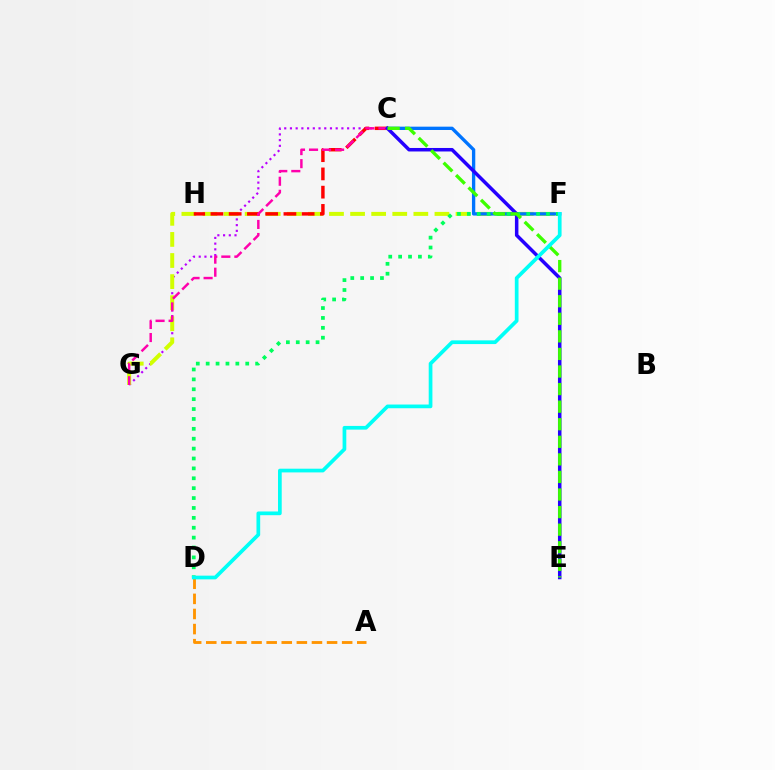{('C', 'G'): [{'color': '#b900ff', 'line_style': 'dotted', 'thickness': 1.55}, {'color': '#ff00ac', 'line_style': 'dashed', 'thickness': 1.77}], ('F', 'G'): [{'color': '#d1ff00', 'line_style': 'dashed', 'thickness': 2.86}], ('C', 'H'): [{'color': '#ff0000', 'line_style': 'dashed', 'thickness': 2.48}], ('C', 'F'): [{'color': '#0074ff', 'line_style': 'solid', 'thickness': 2.4}], ('A', 'D'): [{'color': '#ff9400', 'line_style': 'dashed', 'thickness': 2.05}], ('D', 'F'): [{'color': '#00ff5c', 'line_style': 'dotted', 'thickness': 2.69}, {'color': '#00fff6', 'line_style': 'solid', 'thickness': 2.67}], ('C', 'E'): [{'color': '#2500ff', 'line_style': 'solid', 'thickness': 2.52}, {'color': '#3dff00', 'line_style': 'dashed', 'thickness': 2.39}]}